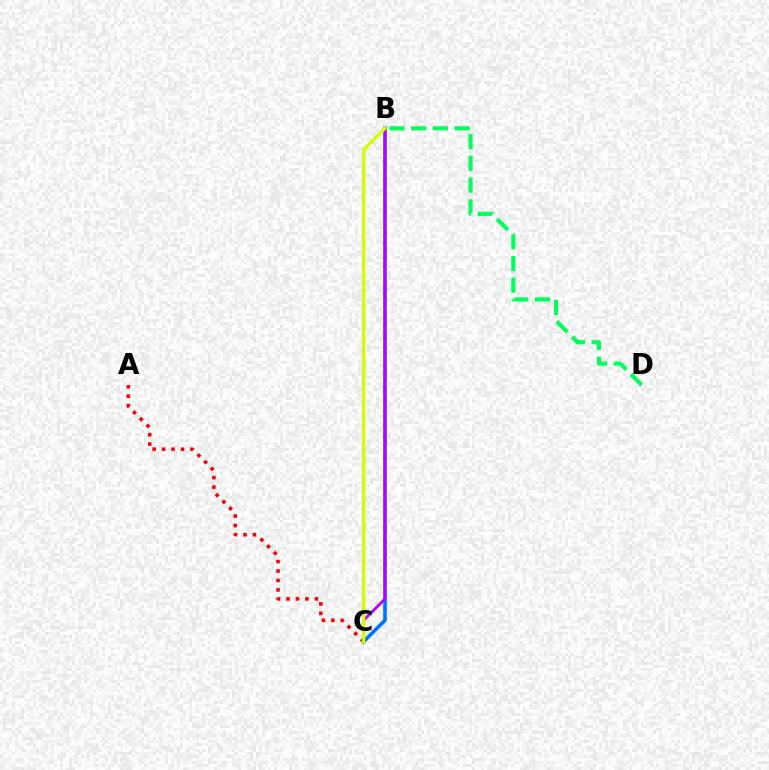{('B', 'C'): [{'color': '#0074ff', 'line_style': 'solid', 'thickness': 2.58}, {'color': '#b900ff', 'line_style': 'solid', 'thickness': 2.01}, {'color': '#d1ff00', 'line_style': 'solid', 'thickness': 2.33}], ('A', 'C'): [{'color': '#ff0000', 'line_style': 'dotted', 'thickness': 2.57}], ('B', 'D'): [{'color': '#00ff5c', 'line_style': 'dashed', 'thickness': 2.95}]}